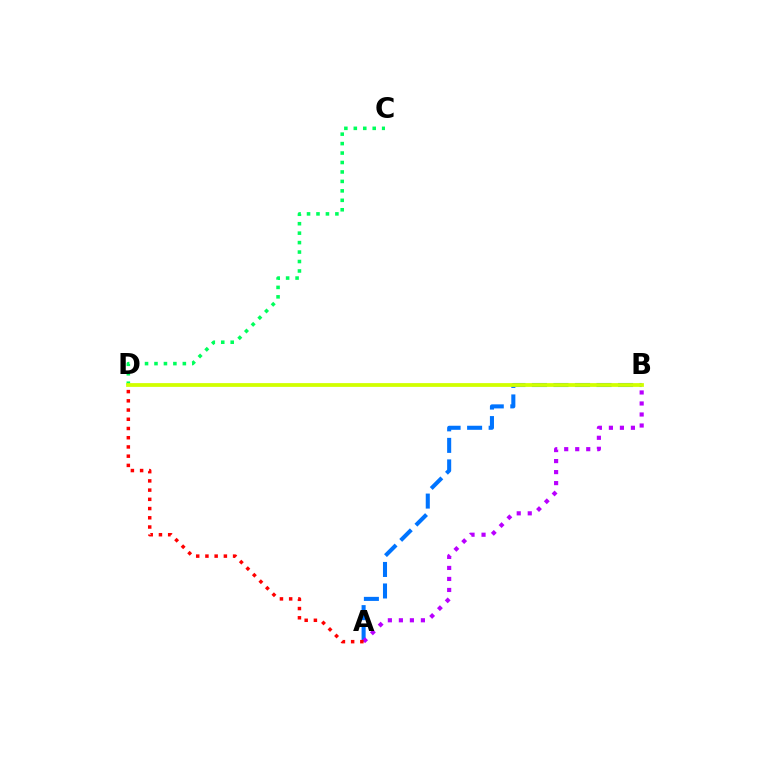{('C', 'D'): [{'color': '#00ff5c', 'line_style': 'dotted', 'thickness': 2.57}], ('A', 'B'): [{'color': '#0074ff', 'line_style': 'dashed', 'thickness': 2.92}, {'color': '#b900ff', 'line_style': 'dotted', 'thickness': 2.99}], ('B', 'D'): [{'color': '#d1ff00', 'line_style': 'solid', 'thickness': 2.72}], ('A', 'D'): [{'color': '#ff0000', 'line_style': 'dotted', 'thickness': 2.51}]}